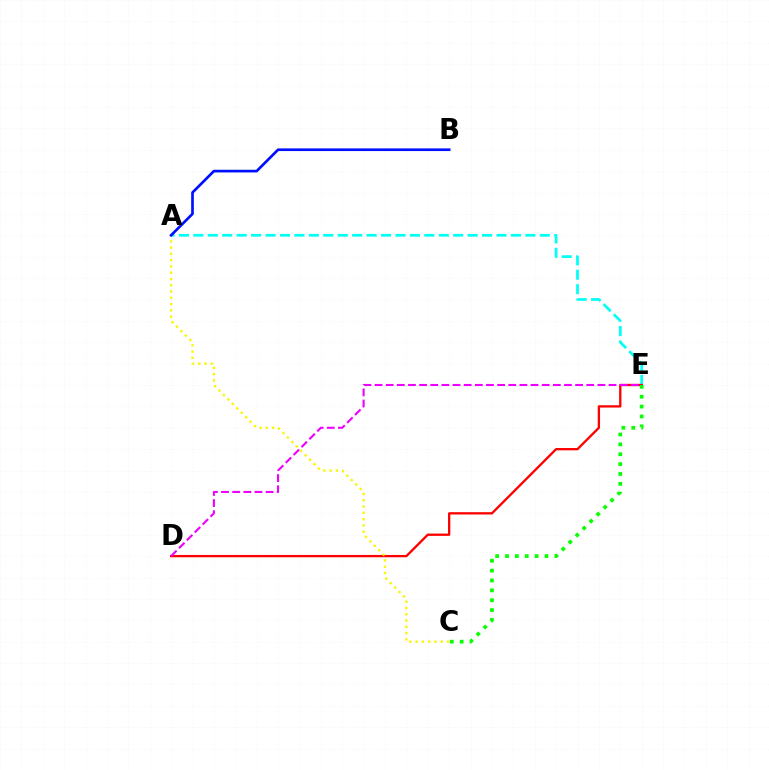{('A', 'E'): [{'color': '#00fff6', 'line_style': 'dashed', 'thickness': 1.96}], ('D', 'E'): [{'color': '#ff0000', 'line_style': 'solid', 'thickness': 1.67}, {'color': '#ee00ff', 'line_style': 'dashed', 'thickness': 1.51}], ('C', 'E'): [{'color': '#08ff00', 'line_style': 'dotted', 'thickness': 2.68}], ('A', 'C'): [{'color': '#fcf500', 'line_style': 'dotted', 'thickness': 1.7}], ('A', 'B'): [{'color': '#0010ff', 'line_style': 'solid', 'thickness': 1.93}]}